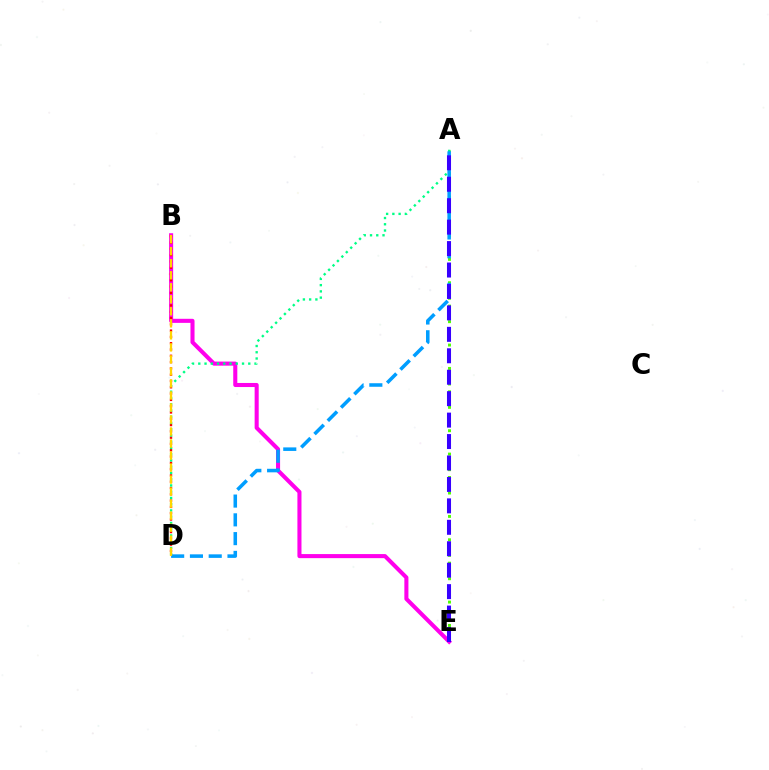{('A', 'E'): [{'color': '#4fff00', 'line_style': 'dotted', 'thickness': 2.12}, {'color': '#3700ff', 'line_style': 'dashed', 'thickness': 2.91}], ('B', 'E'): [{'color': '#ff00ed', 'line_style': 'solid', 'thickness': 2.93}], ('B', 'D'): [{'color': '#ff0000', 'line_style': 'dotted', 'thickness': 1.71}, {'color': '#ffd500', 'line_style': 'dashed', 'thickness': 1.63}], ('A', 'D'): [{'color': '#00ff86', 'line_style': 'dotted', 'thickness': 1.7}, {'color': '#009eff', 'line_style': 'dashed', 'thickness': 2.55}]}